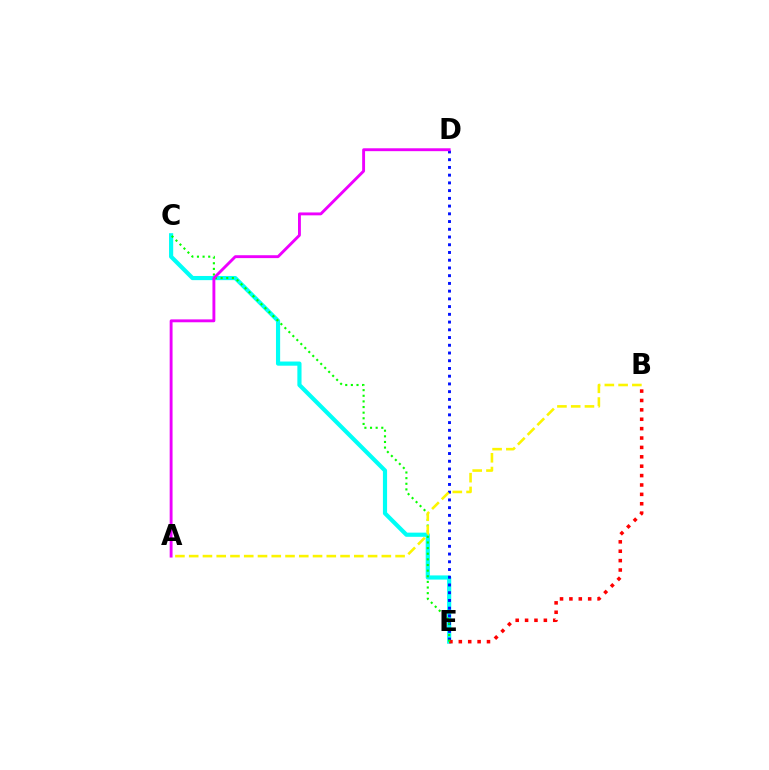{('C', 'E'): [{'color': '#00fff6', 'line_style': 'solid', 'thickness': 3.0}, {'color': '#08ff00', 'line_style': 'dotted', 'thickness': 1.53}], ('D', 'E'): [{'color': '#0010ff', 'line_style': 'dotted', 'thickness': 2.1}], ('B', 'E'): [{'color': '#ff0000', 'line_style': 'dotted', 'thickness': 2.55}], ('A', 'B'): [{'color': '#fcf500', 'line_style': 'dashed', 'thickness': 1.87}], ('A', 'D'): [{'color': '#ee00ff', 'line_style': 'solid', 'thickness': 2.08}]}